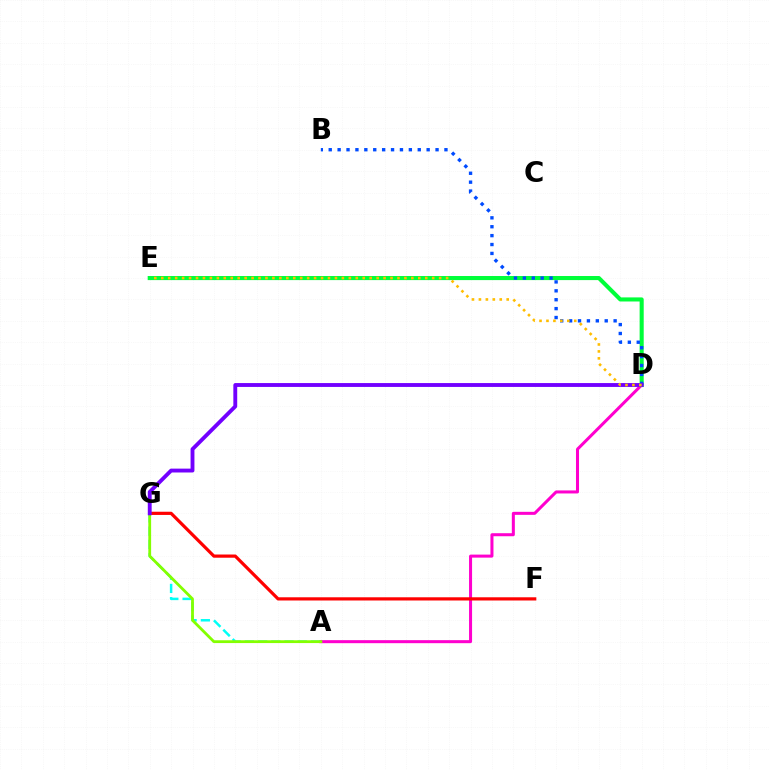{('A', 'D'): [{'color': '#ff00cf', 'line_style': 'solid', 'thickness': 2.18}], ('A', 'G'): [{'color': '#00fff6', 'line_style': 'dashed', 'thickness': 1.8}, {'color': '#84ff00', 'line_style': 'solid', 'thickness': 2.01}], ('F', 'G'): [{'color': '#ff0000', 'line_style': 'solid', 'thickness': 2.31}], ('D', 'E'): [{'color': '#00ff39', 'line_style': 'solid', 'thickness': 2.94}, {'color': '#ffbd00', 'line_style': 'dotted', 'thickness': 1.89}], ('B', 'D'): [{'color': '#004bff', 'line_style': 'dotted', 'thickness': 2.42}], ('D', 'G'): [{'color': '#7200ff', 'line_style': 'solid', 'thickness': 2.78}]}